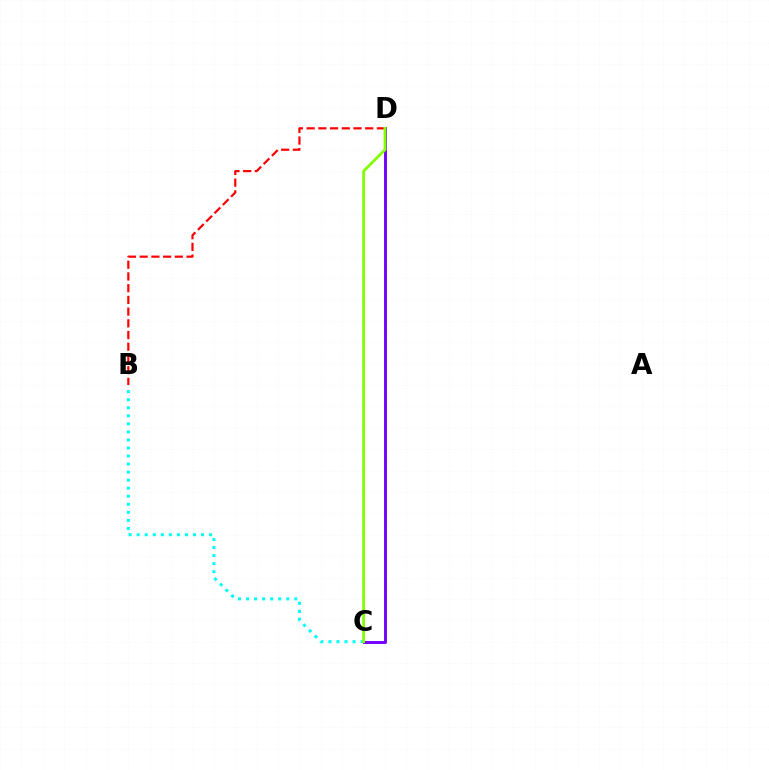{('B', 'C'): [{'color': '#00fff6', 'line_style': 'dotted', 'thickness': 2.19}], ('C', 'D'): [{'color': '#7200ff', 'line_style': 'solid', 'thickness': 2.09}, {'color': '#84ff00', 'line_style': 'solid', 'thickness': 2.03}], ('B', 'D'): [{'color': '#ff0000', 'line_style': 'dashed', 'thickness': 1.59}]}